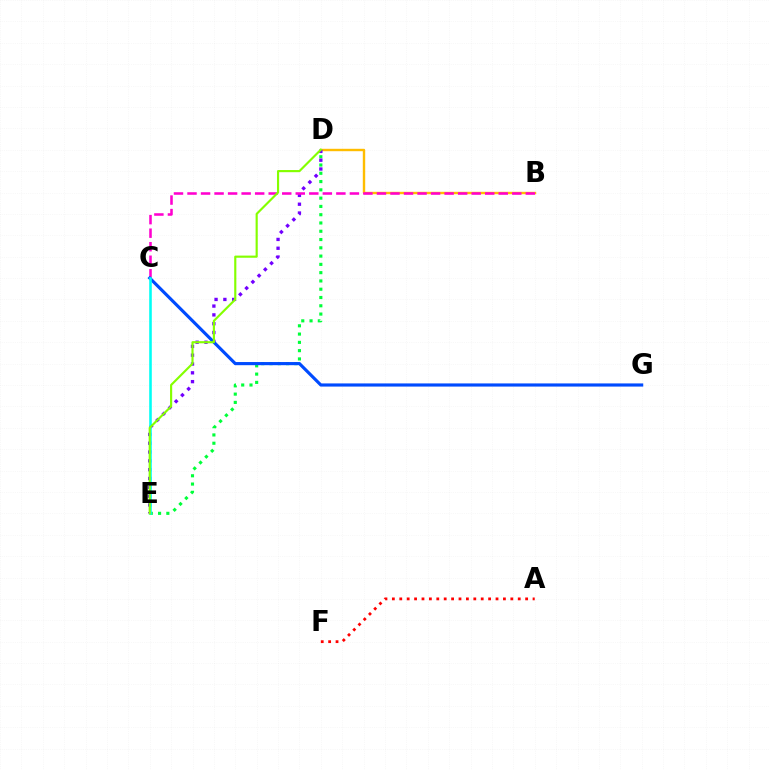{('A', 'F'): [{'color': '#ff0000', 'line_style': 'dotted', 'thickness': 2.01}], ('D', 'E'): [{'color': '#00ff39', 'line_style': 'dotted', 'thickness': 2.25}, {'color': '#7200ff', 'line_style': 'dotted', 'thickness': 2.39}, {'color': '#84ff00', 'line_style': 'solid', 'thickness': 1.55}], ('B', 'D'): [{'color': '#ffbd00', 'line_style': 'solid', 'thickness': 1.73}], ('B', 'C'): [{'color': '#ff00cf', 'line_style': 'dashed', 'thickness': 1.84}], ('C', 'G'): [{'color': '#004bff', 'line_style': 'solid', 'thickness': 2.27}], ('C', 'E'): [{'color': '#00fff6', 'line_style': 'solid', 'thickness': 1.86}]}